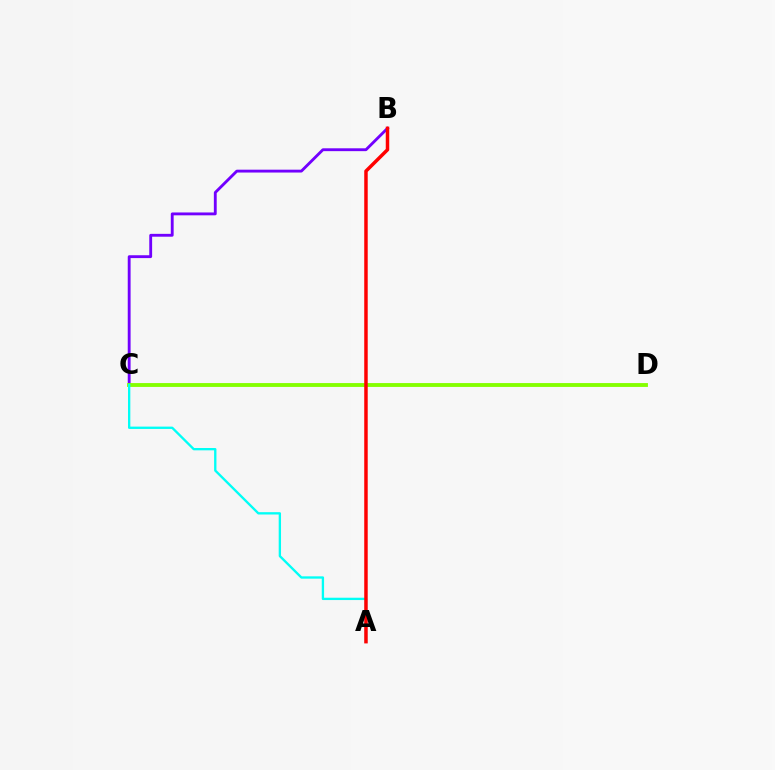{('B', 'C'): [{'color': '#7200ff', 'line_style': 'solid', 'thickness': 2.05}], ('C', 'D'): [{'color': '#84ff00', 'line_style': 'solid', 'thickness': 2.77}], ('A', 'C'): [{'color': '#00fff6', 'line_style': 'solid', 'thickness': 1.68}], ('A', 'B'): [{'color': '#ff0000', 'line_style': 'solid', 'thickness': 2.5}]}